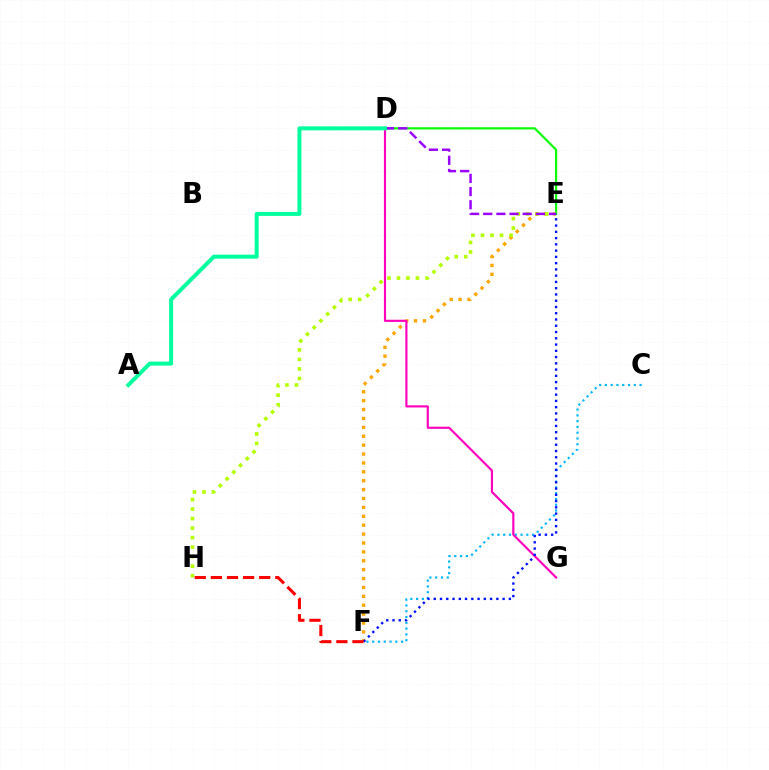{('E', 'F'): [{'color': '#ffa500', 'line_style': 'dotted', 'thickness': 2.42}, {'color': '#0010ff', 'line_style': 'dotted', 'thickness': 1.7}], ('D', 'E'): [{'color': '#08ff00', 'line_style': 'solid', 'thickness': 1.58}, {'color': '#9b00ff', 'line_style': 'dashed', 'thickness': 1.79}], ('C', 'F'): [{'color': '#00b5ff', 'line_style': 'dotted', 'thickness': 1.57}], ('D', 'G'): [{'color': '#ff00bd', 'line_style': 'solid', 'thickness': 1.55}], ('E', 'H'): [{'color': '#b3ff00', 'line_style': 'dotted', 'thickness': 2.59}], ('A', 'D'): [{'color': '#00ff9d', 'line_style': 'solid', 'thickness': 2.87}], ('F', 'H'): [{'color': '#ff0000', 'line_style': 'dashed', 'thickness': 2.19}]}